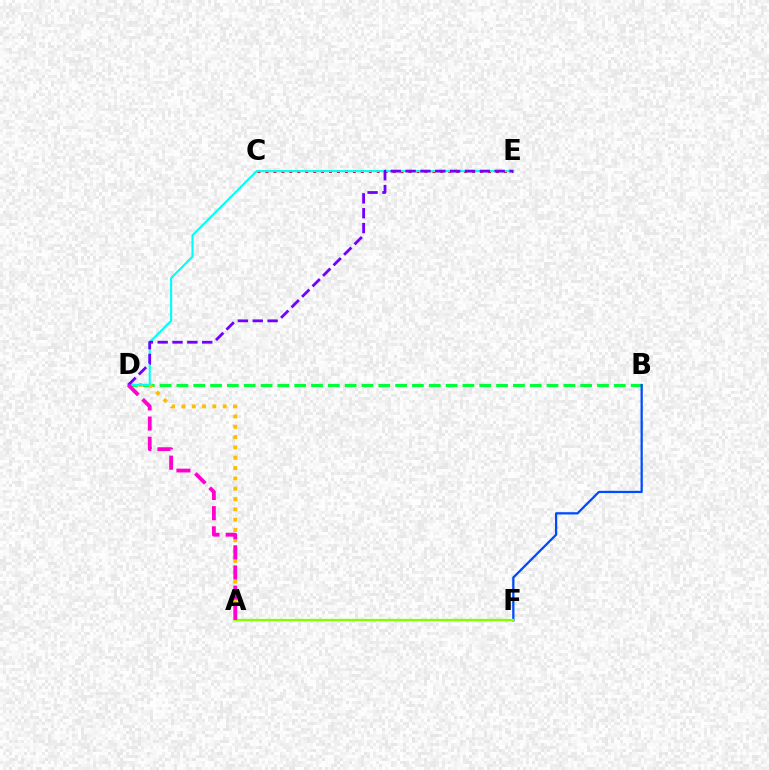{('B', 'D'): [{'color': '#00ff39', 'line_style': 'dashed', 'thickness': 2.29}], ('C', 'E'): [{'color': '#ff0000', 'line_style': 'dotted', 'thickness': 2.16}], ('B', 'F'): [{'color': '#004bff', 'line_style': 'solid', 'thickness': 1.63}], ('A', 'D'): [{'color': '#ffbd00', 'line_style': 'dotted', 'thickness': 2.81}, {'color': '#ff00cf', 'line_style': 'dashed', 'thickness': 2.74}], ('D', 'E'): [{'color': '#00fff6', 'line_style': 'solid', 'thickness': 1.52}, {'color': '#7200ff', 'line_style': 'dashed', 'thickness': 2.02}], ('A', 'F'): [{'color': '#84ff00', 'line_style': 'solid', 'thickness': 1.65}]}